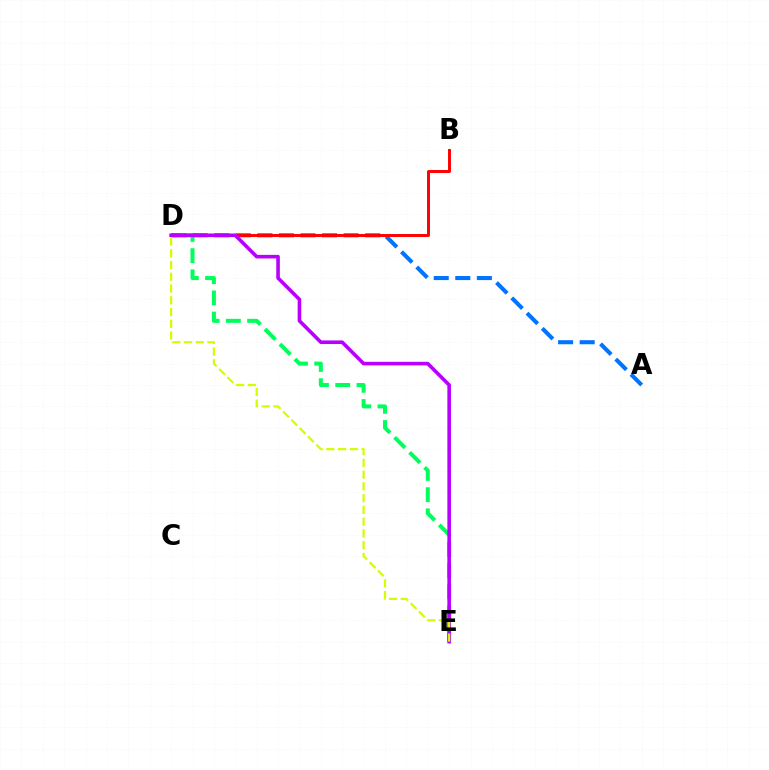{('D', 'E'): [{'color': '#00ff5c', 'line_style': 'dashed', 'thickness': 2.88}, {'color': '#b900ff', 'line_style': 'solid', 'thickness': 2.59}, {'color': '#d1ff00', 'line_style': 'dashed', 'thickness': 1.6}], ('A', 'D'): [{'color': '#0074ff', 'line_style': 'dashed', 'thickness': 2.93}], ('B', 'D'): [{'color': '#ff0000', 'line_style': 'solid', 'thickness': 2.12}]}